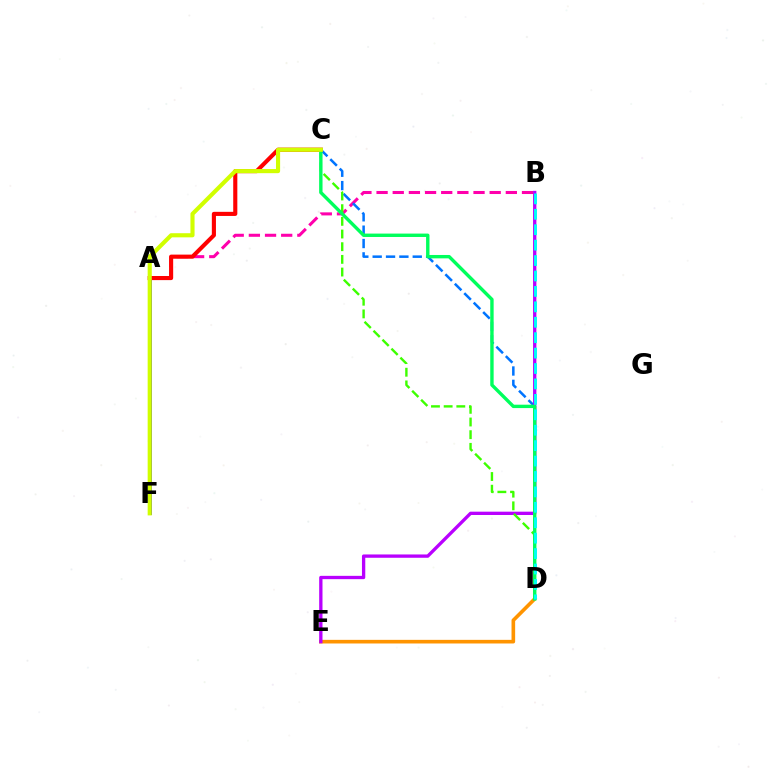{('A', 'F'): [{'color': '#2500ff', 'line_style': 'solid', 'thickness': 2.86}], ('A', 'B'): [{'color': '#ff00ac', 'line_style': 'dashed', 'thickness': 2.2}], ('D', 'E'): [{'color': '#ff9400', 'line_style': 'solid', 'thickness': 2.62}], ('C', 'D'): [{'color': '#0074ff', 'line_style': 'dashed', 'thickness': 1.81}, {'color': '#3dff00', 'line_style': 'dashed', 'thickness': 1.72}, {'color': '#00ff5c', 'line_style': 'solid', 'thickness': 2.44}], ('B', 'E'): [{'color': '#b900ff', 'line_style': 'solid', 'thickness': 2.39}], ('A', 'C'): [{'color': '#ff0000', 'line_style': 'solid', 'thickness': 2.96}], ('C', 'F'): [{'color': '#d1ff00', 'line_style': 'solid', 'thickness': 2.97}], ('B', 'D'): [{'color': '#00fff6', 'line_style': 'dashed', 'thickness': 2.1}]}